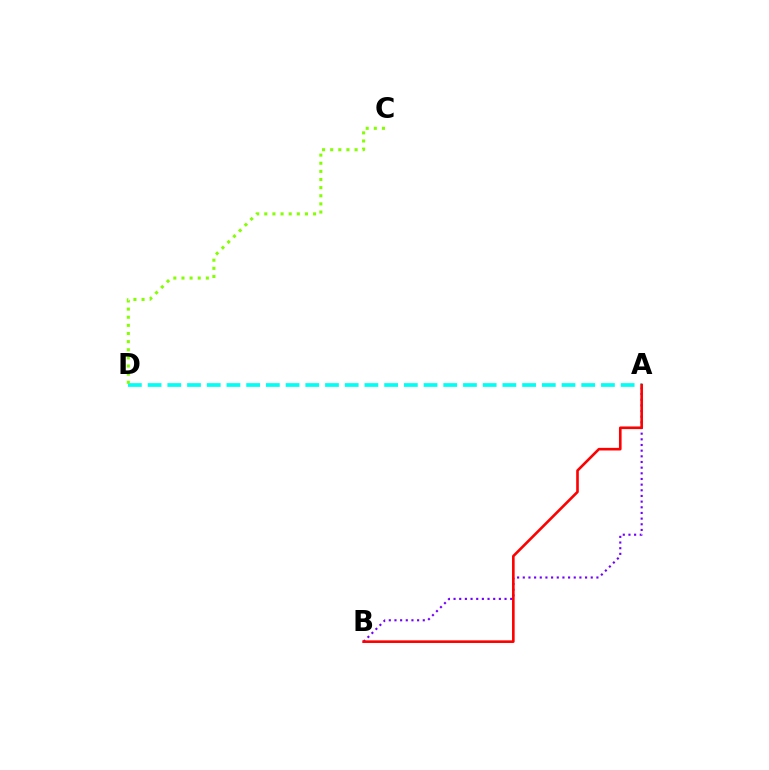{('A', 'B'): [{'color': '#7200ff', 'line_style': 'dotted', 'thickness': 1.54}, {'color': '#ff0000', 'line_style': 'solid', 'thickness': 1.89}], ('A', 'D'): [{'color': '#00fff6', 'line_style': 'dashed', 'thickness': 2.68}], ('C', 'D'): [{'color': '#84ff00', 'line_style': 'dotted', 'thickness': 2.21}]}